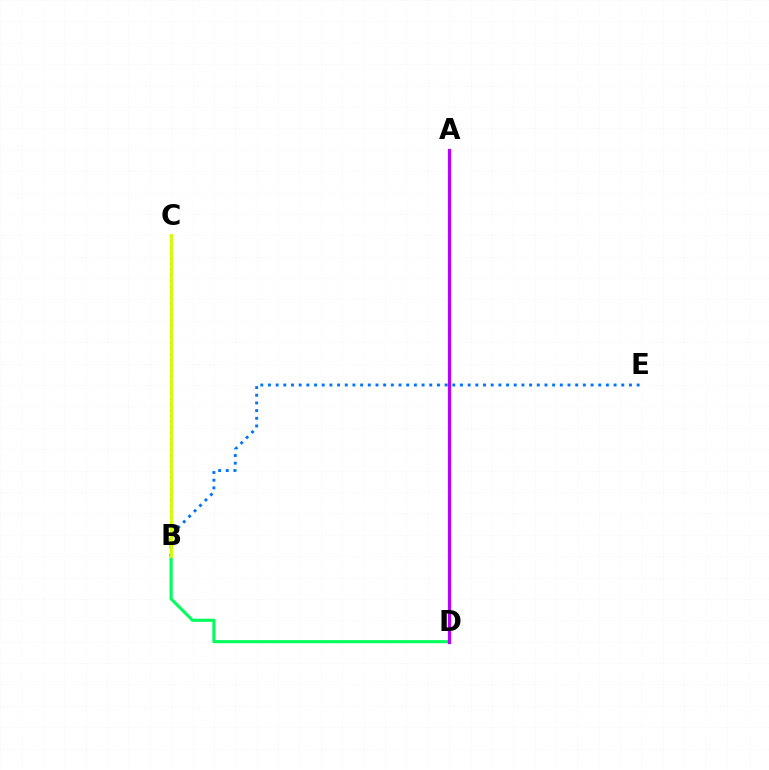{('B', 'D'): [{'color': '#00ff5c', 'line_style': 'solid', 'thickness': 2.23}], ('A', 'D'): [{'color': '#b900ff', 'line_style': 'solid', 'thickness': 2.34}], ('B', 'E'): [{'color': '#0074ff', 'line_style': 'dotted', 'thickness': 2.09}], ('B', 'C'): [{'color': '#ff0000', 'line_style': 'dotted', 'thickness': 1.53}, {'color': '#d1ff00', 'line_style': 'solid', 'thickness': 2.09}]}